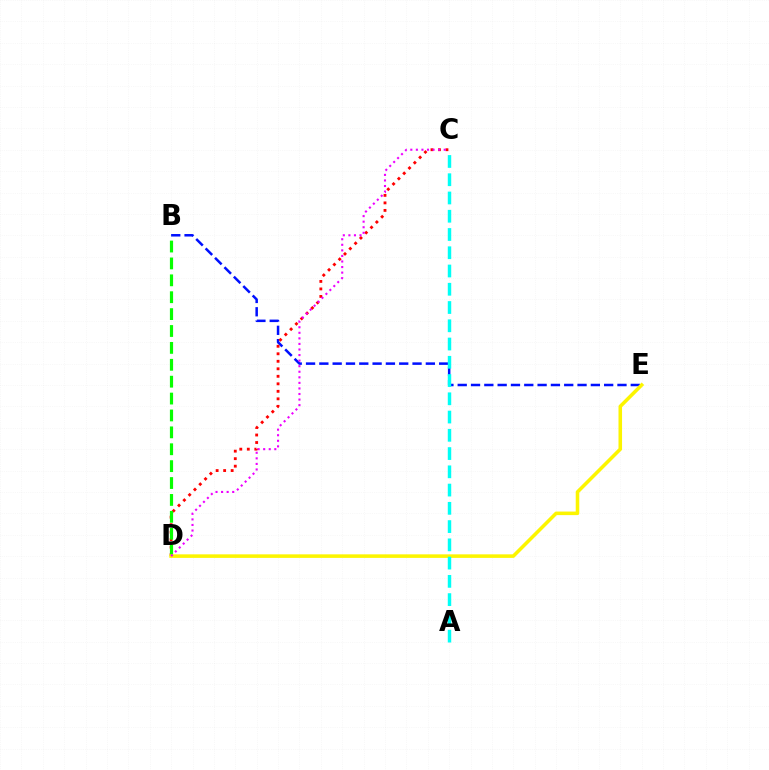{('B', 'E'): [{'color': '#0010ff', 'line_style': 'dashed', 'thickness': 1.81}], ('C', 'D'): [{'color': '#ff0000', 'line_style': 'dotted', 'thickness': 2.04}, {'color': '#ee00ff', 'line_style': 'dotted', 'thickness': 1.51}], ('B', 'D'): [{'color': '#08ff00', 'line_style': 'dashed', 'thickness': 2.29}], ('D', 'E'): [{'color': '#fcf500', 'line_style': 'solid', 'thickness': 2.56}], ('A', 'C'): [{'color': '#00fff6', 'line_style': 'dashed', 'thickness': 2.48}]}